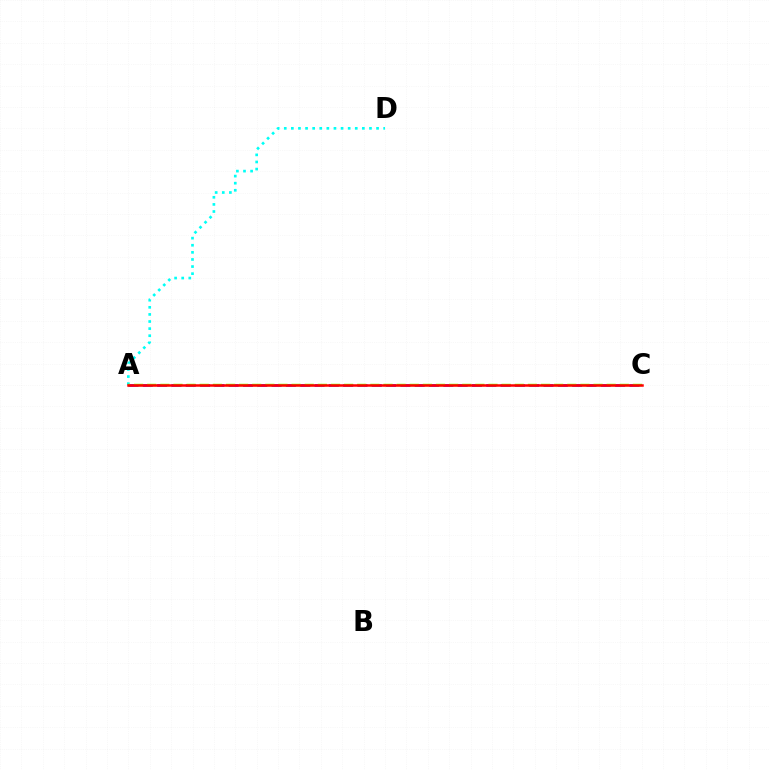{('A', 'D'): [{'color': '#00fff6', 'line_style': 'dotted', 'thickness': 1.93}], ('A', 'C'): [{'color': '#7200ff', 'line_style': 'dashed', 'thickness': 1.94}, {'color': '#84ff00', 'line_style': 'dashed', 'thickness': 1.78}, {'color': '#ff0000', 'line_style': 'solid', 'thickness': 1.8}]}